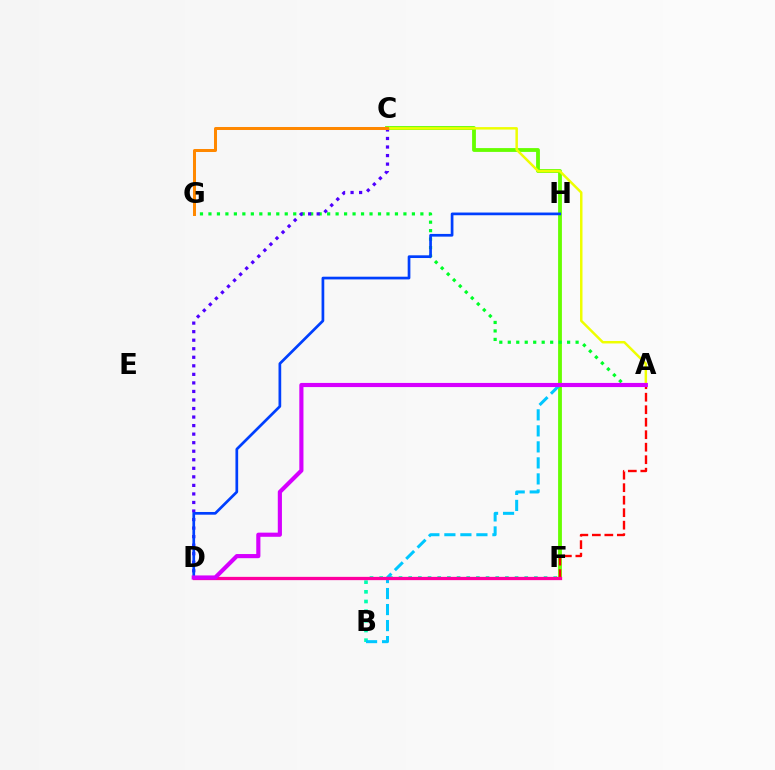{('C', 'F'): [{'color': '#66ff00', 'line_style': 'solid', 'thickness': 2.74}], ('B', 'F'): [{'color': '#00ffaf', 'line_style': 'dotted', 'thickness': 2.63}], ('A', 'C'): [{'color': '#eeff00', 'line_style': 'solid', 'thickness': 1.79}], ('A', 'F'): [{'color': '#ff0000', 'line_style': 'dashed', 'thickness': 1.7}], ('A', 'B'): [{'color': '#00c7ff', 'line_style': 'dashed', 'thickness': 2.18}], ('A', 'G'): [{'color': '#00ff27', 'line_style': 'dotted', 'thickness': 2.3}], ('C', 'D'): [{'color': '#4f00ff', 'line_style': 'dotted', 'thickness': 2.32}], ('D', 'H'): [{'color': '#003fff', 'line_style': 'solid', 'thickness': 1.95}], ('D', 'F'): [{'color': '#ff00a0', 'line_style': 'solid', 'thickness': 2.36}], ('A', 'D'): [{'color': '#d600ff', 'line_style': 'solid', 'thickness': 2.98}], ('C', 'G'): [{'color': '#ff8800', 'line_style': 'solid', 'thickness': 2.16}]}